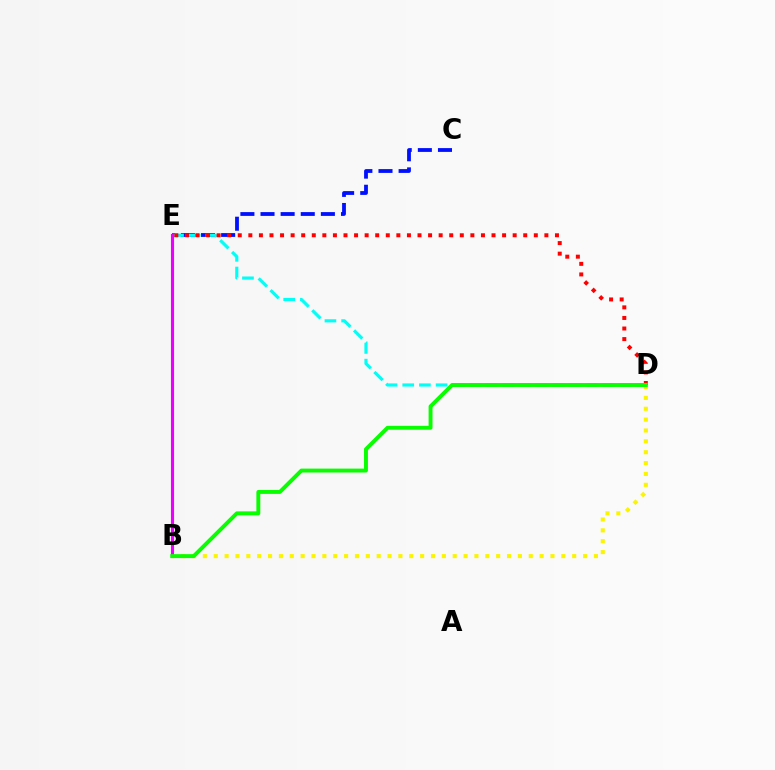{('C', 'E'): [{'color': '#0010ff', 'line_style': 'dashed', 'thickness': 2.73}], ('D', 'E'): [{'color': '#00fff6', 'line_style': 'dashed', 'thickness': 2.27}, {'color': '#ff0000', 'line_style': 'dotted', 'thickness': 2.87}], ('B', 'D'): [{'color': '#fcf500', 'line_style': 'dotted', 'thickness': 2.95}, {'color': '#08ff00', 'line_style': 'solid', 'thickness': 2.82}], ('B', 'E'): [{'color': '#ee00ff', 'line_style': 'solid', 'thickness': 2.23}]}